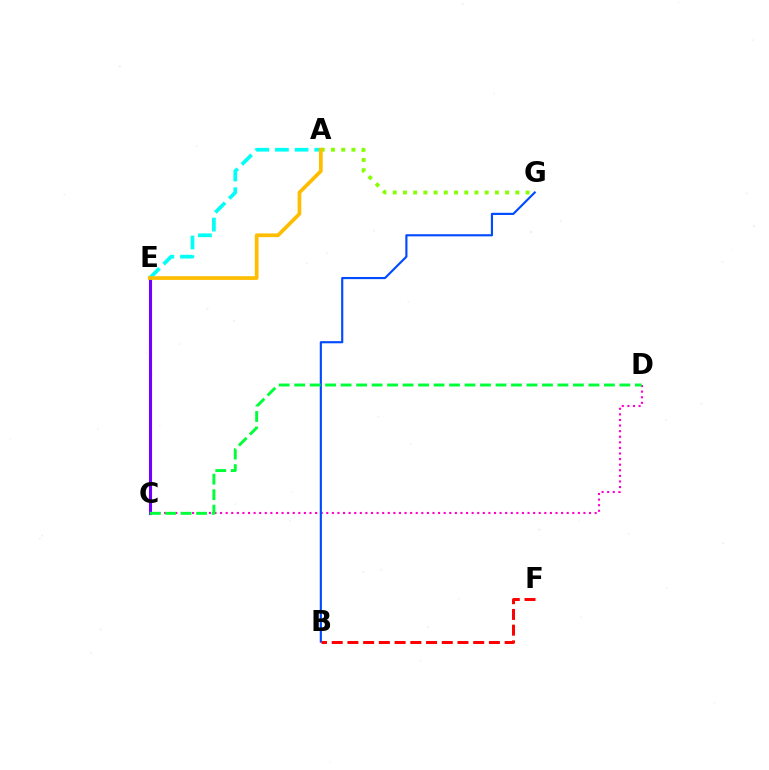{('C', 'D'): [{'color': '#ff00cf', 'line_style': 'dotted', 'thickness': 1.52}, {'color': '#00ff39', 'line_style': 'dashed', 'thickness': 2.1}], ('C', 'E'): [{'color': '#7200ff', 'line_style': 'solid', 'thickness': 2.23}], ('B', 'G'): [{'color': '#004bff', 'line_style': 'solid', 'thickness': 1.55}], ('A', 'E'): [{'color': '#00fff6', 'line_style': 'dashed', 'thickness': 2.67}, {'color': '#ffbd00', 'line_style': 'solid', 'thickness': 2.67}], ('A', 'G'): [{'color': '#84ff00', 'line_style': 'dotted', 'thickness': 2.78}], ('B', 'F'): [{'color': '#ff0000', 'line_style': 'dashed', 'thickness': 2.14}]}